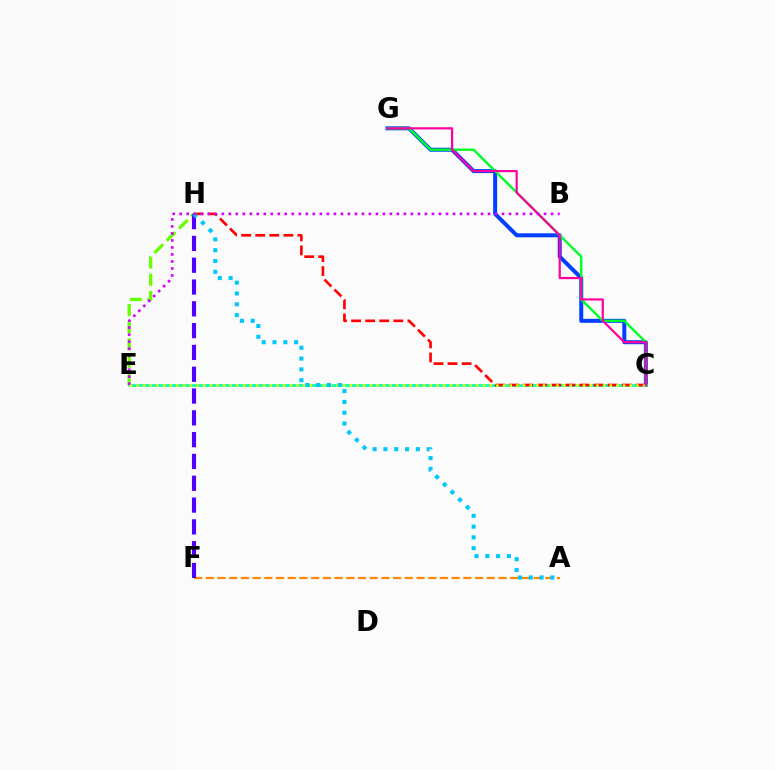{('C', 'G'): [{'color': '#003fff', 'line_style': 'solid', 'thickness': 2.87}, {'color': '#00ff27', 'line_style': 'solid', 'thickness': 1.73}, {'color': '#ff00a0', 'line_style': 'solid', 'thickness': 1.59}], ('A', 'F'): [{'color': '#ff8800', 'line_style': 'dashed', 'thickness': 1.59}], ('C', 'E'): [{'color': '#00ffaf', 'line_style': 'solid', 'thickness': 1.9}, {'color': '#eeff00', 'line_style': 'dotted', 'thickness': 1.81}], ('E', 'H'): [{'color': '#66ff00', 'line_style': 'dashed', 'thickness': 2.34}], ('C', 'H'): [{'color': '#ff0000', 'line_style': 'dashed', 'thickness': 1.91}], ('F', 'H'): [{'color': '#4f00ff', 'line_style': 'dashed', 'thickness': 2.96}], ('A', 'H'): [{'color': '#00c7ff', 'line_style': 'dotted', 'thickness': 2.94}], ('B', 'E'): [{'color': '#d600ff', 'line_style': 'dotted', 'thickness': 1.9}]}